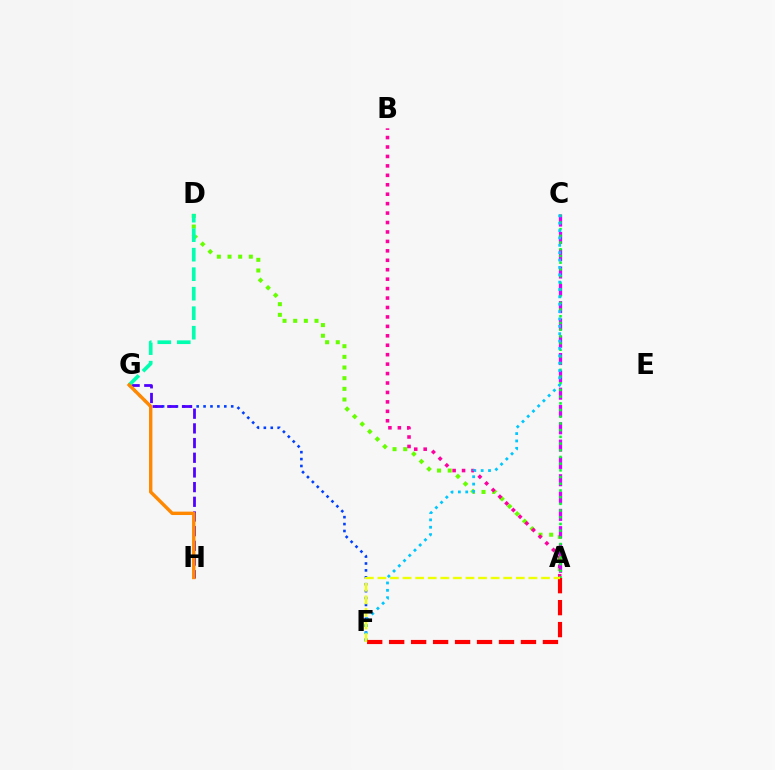{('A', 'D'): [{'color': '#66ff00', 'line_style': 'dotted', 'thickness': 2.9}], ('A', 'B'): [{'color': '#ff00a0', 'line_style': 'dotted', 'thickness': 2.56}], ('F', 'G'): [{'color': '#003fff', 'line_style': 'dotted', 'thickness': 1.88}], ('A', 'C'): [{'color': '#d600ff', 'line_style': 'dashed', 'thickness': 2.35}, {'color': '#00ff27', 'line_style': 'dotted', 'thickness': 1.82}], ('G', 'H'): [{'color': '#4f00ff', 'line_style': 'dashed', 'thickness': 1.99}, {'color': '#ff8800', 'line_style': 'solid', 'thickness': 2.45}], ('C', 'F'): [{'color': '#00c7ff', 'line_style': 'dotted', 'thickness': 2.0}], ('A', 'F'): [{'color': '#ff0000', 'line_style': 'dashed', 'thickness': 2.98}, {'color': '#eeff00', 'line_style': 'dashed', 'thickness': 1.71}], ('D', 'G'): [{'color': '#00ffaf', 'line_style': 'dashed', 'thickness': 2.65}]}